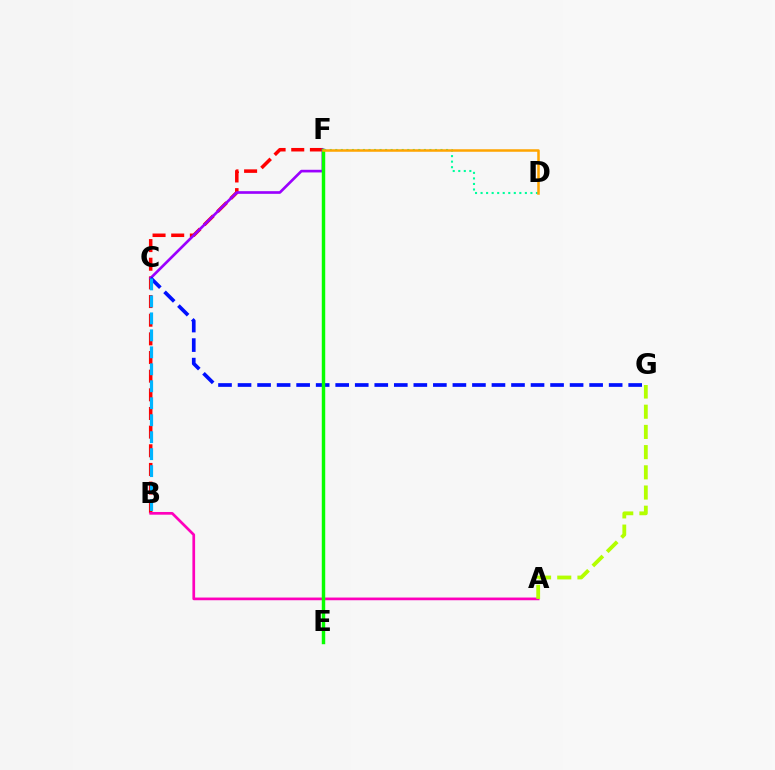{('B', 'F'): [{'color': '#ff0000', 'line_style': 'dashed', 'thickness': 2.53}], ('C', 'F'): [{'color': '#9b00ff', 'line_style': 'solid', 'thickness': 1.92}], ('A', 'B'): [{'color': '#ff00bd', 'line_style': 'solid', 'thickness': 1.95}], ('A', 'G'): [{'color': '#b3ff00', 'line_style': 'dashed', 'thickness': 2.74}], ('C', 'G'): [{'color': '#0010ff', 'line_style': 'dashed', 'thickness': 2.65}], ('E', 'F'): [{'color': '#08ff00', 'line_style': 'solid', 'thickness': 2.48}], ('D', 'F'): [{'color': '#00ff9d', 'line_style': 'dotted', 'thickness': 1.5}, {'color': '#ffa500', 'line_style': 'solid', 'thickness': 1.81}], ('B', 'C'): [{'color': '#00b5ff', 'line_style': 'dashed', 'thickness': 2.31}]}